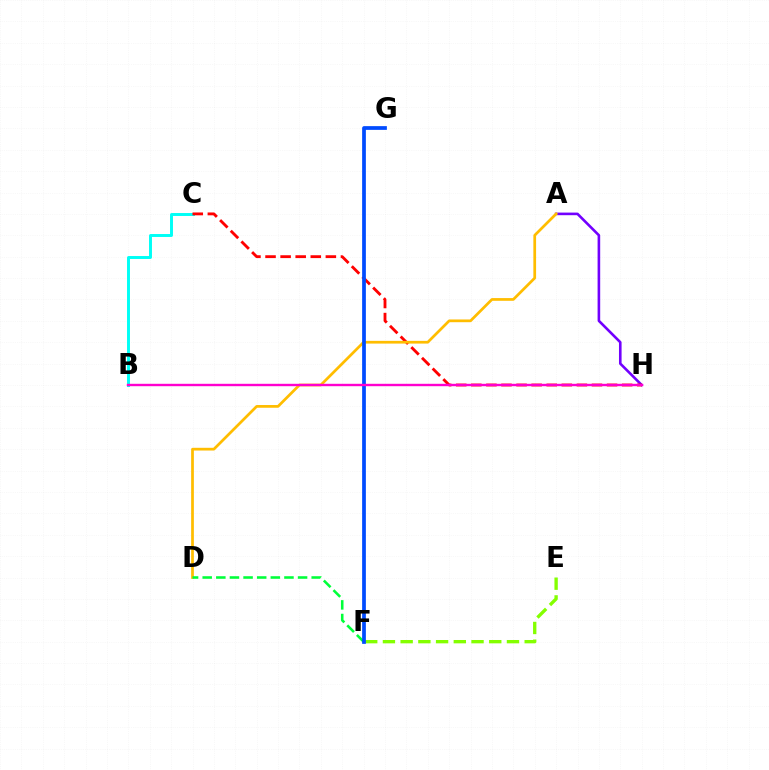{('A', 'H'): [{'color': '#7200ff', 'line_style': 'solid', 'thickness': 1.88}], ('E', 'F'): [{'color': '#84ff00', 'line_style': 'dashed', 'thickness': 2.41}], ('B', 'C'): [{'color': '#00fff6', 'line_style': 'solid', 'thickness': 2.12}], ('C', 'H'): [{'color': '#ff0000', 'line_style': 'dashed', 'thickness': 2.05}], ('A', 'D'): [{'color': '#ffbd00', 'line_style': 'solid', 'thickness': 1.96}], ('D', 'F'): [{'color': '#00ff39', 'line_style': 'dashed', 'thickness': 1.85}], ('F', 'G'): [{'color': '#004bff', 'line_style': 'solid', 'thickness': 2.69}], ('B', 'H'): [{'color': '#ff00cf', 'line_style': 'solid', 'thickness': 1.73}]}